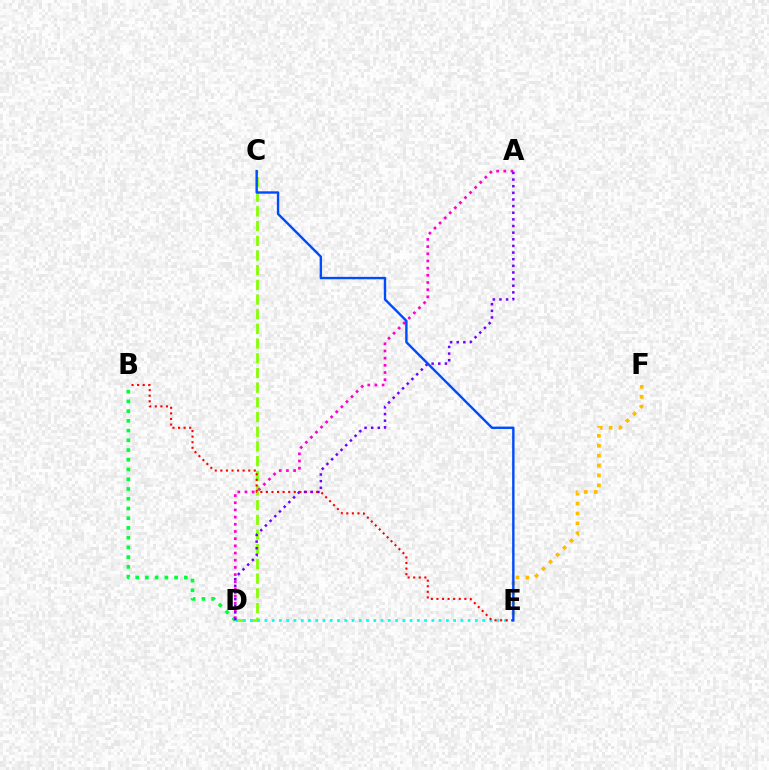{('C', 'D'): [{'color': '#84ff00', 'line_style': 'dashed', 'thickness': 2.0}], ('D', 'E'): [{'color': '#00fff6', 'line_style': 'dotted', 'thickness': 1.97}], ('B', 'E'): [{'color': '#ff0000', 'line_style': 'dotted', 'thickness': 1.52}], ('B', 'D'): [{'color': '#00ff39', 'line_style': 'dotted', 'thickness': 2.64}], ('E', 'F'): [{'color': '#ffbd00', 'line_style': 'dotted', 'thickness': 2.69}], ('A', 'D'): [{'color': '#ff00cf', 'line_style': 'dotted', 'thickness': 1.95}, {'color': '#7200ff', 'line_style': 'dotted', 'thickness': 1.8}], ('C', 'E'): [{'color': '#004bff', 'line_style': 'solid', 'thickness': 1.73}]}